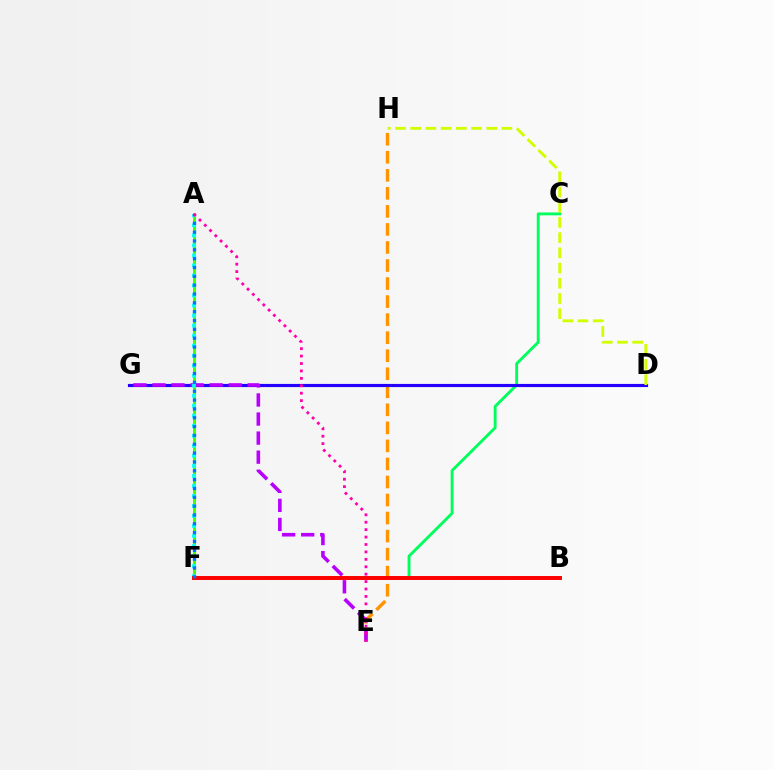{('A', 'F'): [{'color': '#3dff00', 'line_style': 'solid', 'thickness': 2.13}, {'color': '#00fff6', 'line_style': 'dotted', 'thickness': 2.72}, {'color': '#0074ff', 'line_style': 'dotted', 'thickness': 2.4}], ('C', 'F'): [{'color': '#00ff5c', 'line_style': 'solid', 'thickness': 2.07}], ('E', 'H'): [{'color': '#ff9400', 'line_style': 'dashed', 'thickness': 2.45}], ('D', 'G'): [{'color': '#2500ff', 'line_style': 'solid', 'thickness': 2.27}], ('D', 'H'): [{'color': '#d1ff00', 'line_style': 'dashed', 'thickness': 2.07}], ('E', 'G'): [{'color': '#b900ff', 'line_style': 'dashed', 'thickness': 2.59}], ('B', 'F'): [{'color': '#ff0000', 'line_style': 'solid', 'thickness': 2.85}], ('A', 'E'): [{'color': '#ff00ac', 'line_style': 'dotted', 'thickness': 2.02}]}